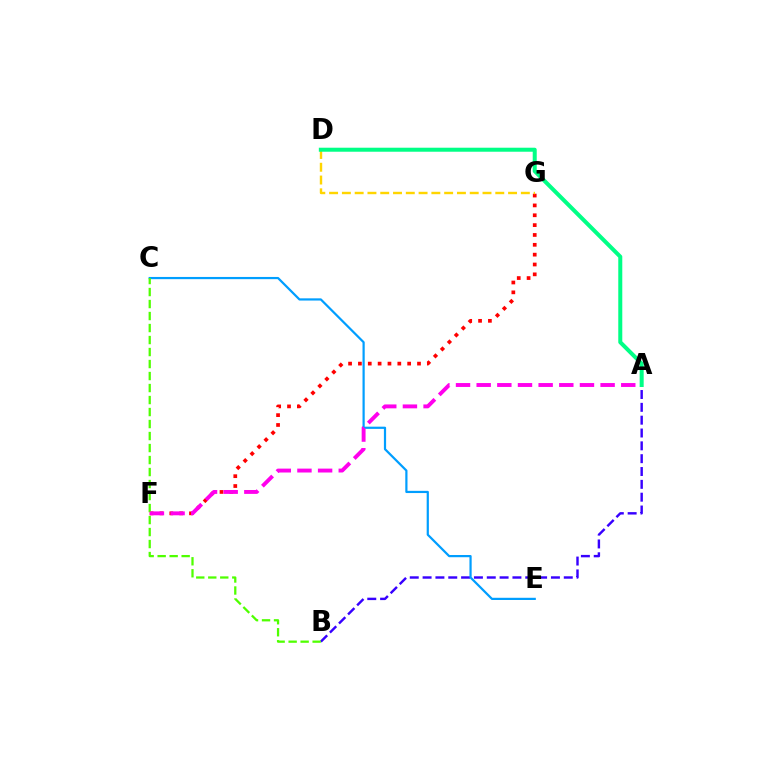{('A', 'B'): [{'color': '#3700ff', 'line_style': 'dashed', 'thickness': 1.74}], ('F', 'G'): [{'color': '#ff0000', 'line_style': 'dotted', 'thickness': 2.68}], ('D', 'G'): [{'color': '#ffd500', 'line_style': 'dashed', 'thickness': 1.74}], ('A', 'D'): [{'color': '#00ff86', 'line_style': 'solid', 'thickness': 2.89}], ('C', 'E'): [{'color': '#009eff', 'line_style': 'solid', 'thickness': 1.59}], ('B', 'C'): [{'color': '#4fff00', 'line_style': 'dashed', 'thickness': 1.63}], ('A', 'F'): [{'color': '#ff00ed', 'line_style': 'dashed', 'thickness': 2.81}]}